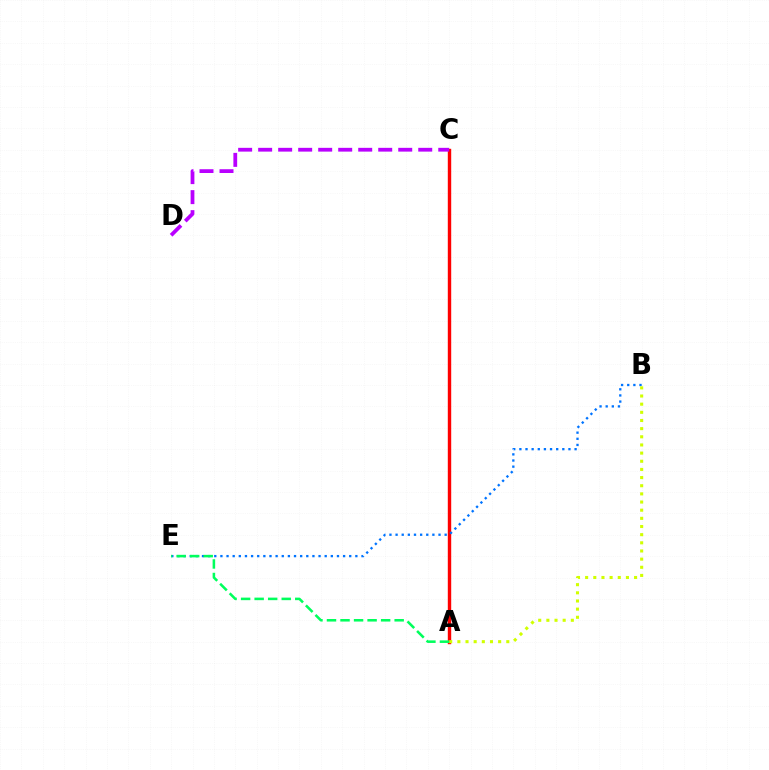{('A', 'C'): [{'color': '#ff0000', 'line_style': 'solid', 'thickness': 2.45}], ('B', 'E'): [{'color': '#0074ff', 'line_style': 'dotted', 'thickness': 1.67}], ('C', 'D'): [{'color': '#b900ff', 'line_style': 'dashed', 'thickness': 2.72}], ('A', 'B'): [{'color': '#d1ff00', 'line_style': 'dotted', 'thickness': 2.22}], ('A', 'E'): [{'color': '#00ff5c', 'line_style': 'dashed', 'thickness': 1.84}]}